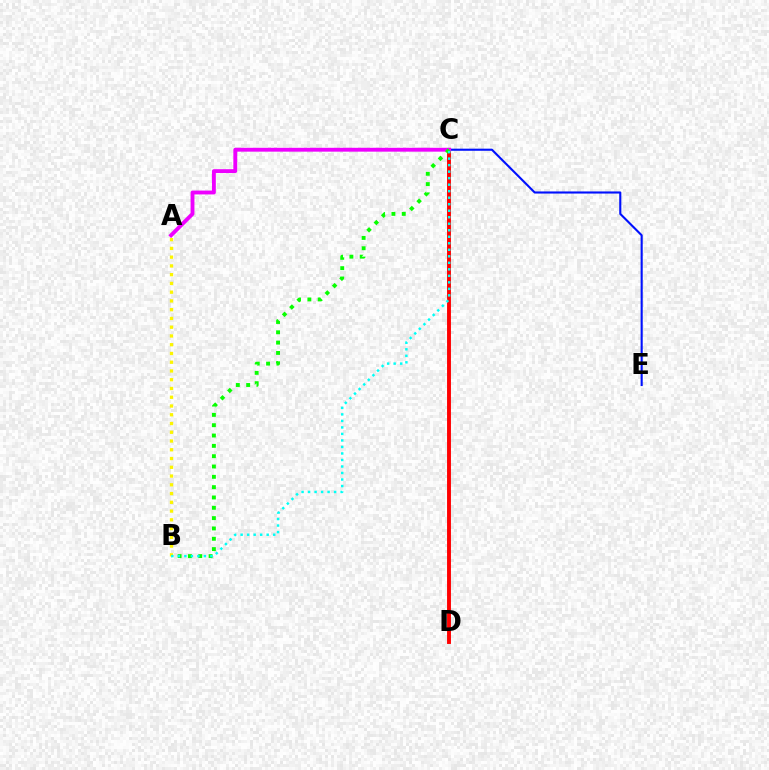{('C', 'D'): [{'color': '#ff0000', 'line_style': 'solid', 'thickness': 2.81}], ('C', 'E'): [{'color': '#0010ff', 'line_style': 'solid', 'thickness': 1.52}], ('A', 'C'): [{'color': '#ee00ff', 'line_style': 'solid', 'thickness': 2.78}], ('B', 'C'): [{'color': '#08ff00', 'line_style': 'dotted', 'thickness': 2.81}, {'color': '#00fff6', 'line_style': 'dotted', 'thickness': 1.77}], ('A', 'B'): [{'color': '#fcf500', 'line_style': 'dotted', 'thickness': 2.38}]}